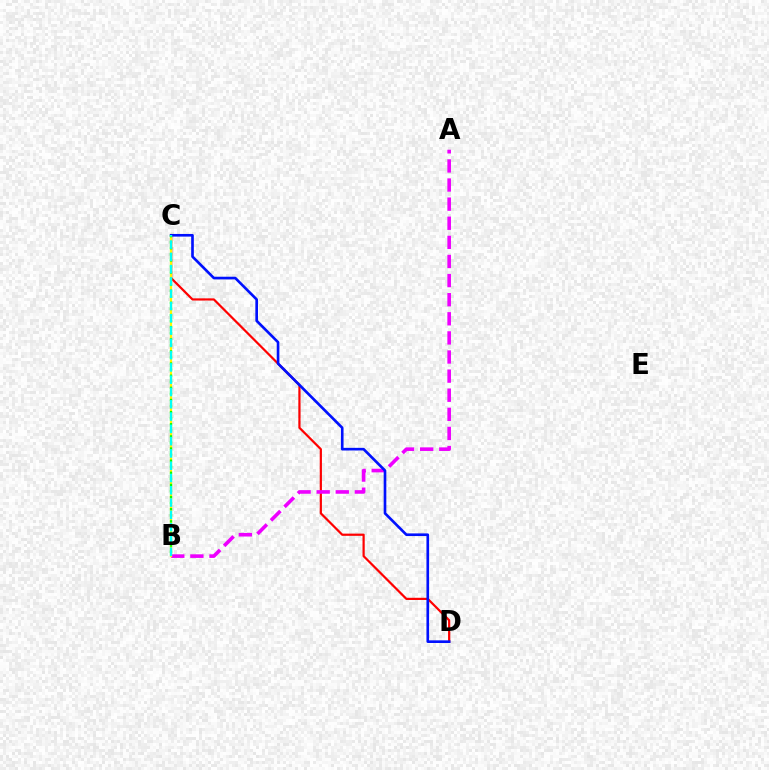{('C', 'D'): [{'color': '#ff0000', 'line_style': 'solid', 'thickness': 1.59}, {'color': '#0010ff', 'line_style': 'solid', 'thickness': 1.91}], ('A', 'B'): [{'color': '#ee00ff', 'line_style': 'dashed', 'thickness': 2.6}], ('B', 'C'): [{'color': '#fcf500', 'line_style': 'solid', 'thickness': 1.61}, {'color': '#08ff00', 'line_style': 'dotted', 'thickness': 1.65}, {'color': '#00fff6', 'line_style': 'dashed', 'thickness': 1.67}]}